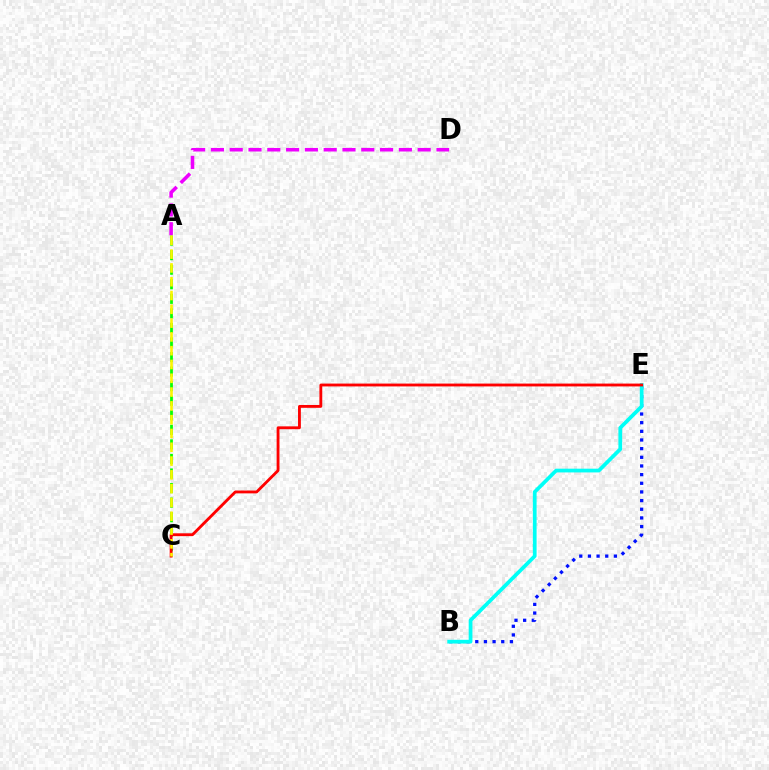{('B', 'E'): [{'color': '#0010ff', 'line_style': 'dotted', 'thickness': 2.35}, {'color': '#00fff6', 'line_style': 'solid', 'thickness': 2.69}], ('A', 'C'): [{'color': '#08ff00', 'line_style': 'dashed', 'thickness': 1.98}, {'color': '#fcf500', 'line_style': 'dashed', 'thickness': 1.87}], ('C', 'E'): [{'color': '#ff0000', 'line_style': 'solid', 'thickness': 2.05}], ('A', 'D'): [{'color': '#ee00ff', 'line_style': 'dashed', 'thickness': 2.55}]}